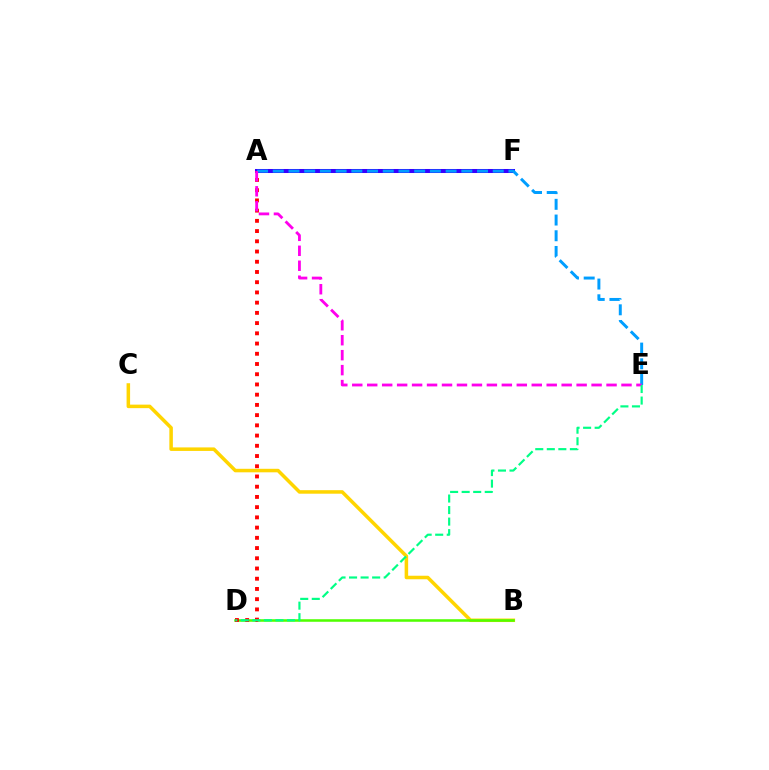{('B', 'C'): [{'color': '#ffd500', 'line_style': 'solid', 'thickness': 2.53}], ('A', 'F'): [{'color': '#3700ff', 'line_style': 'solid', 'thickness': 2.9}], ('B', 'D'): [{'color': '#4fff00', 'line_style': 'solid', 'thickness': 1.84}], ('A', 'D'): [{'color': '#ff0000', 'line_style': 'dotted', 'thickness': 2.78}], ('A', 'E'): [{'color': '#009eff', 'line_style': 'dashed', 'thickness': 2.13}, {'color': '#ff00ed', 'line_style': 'dashed', 'thickness': 2.03}], ('D', 'E'): [{'color': '#00ff86', 'line_style': 'dashed', 'thickness': 1.57}]}